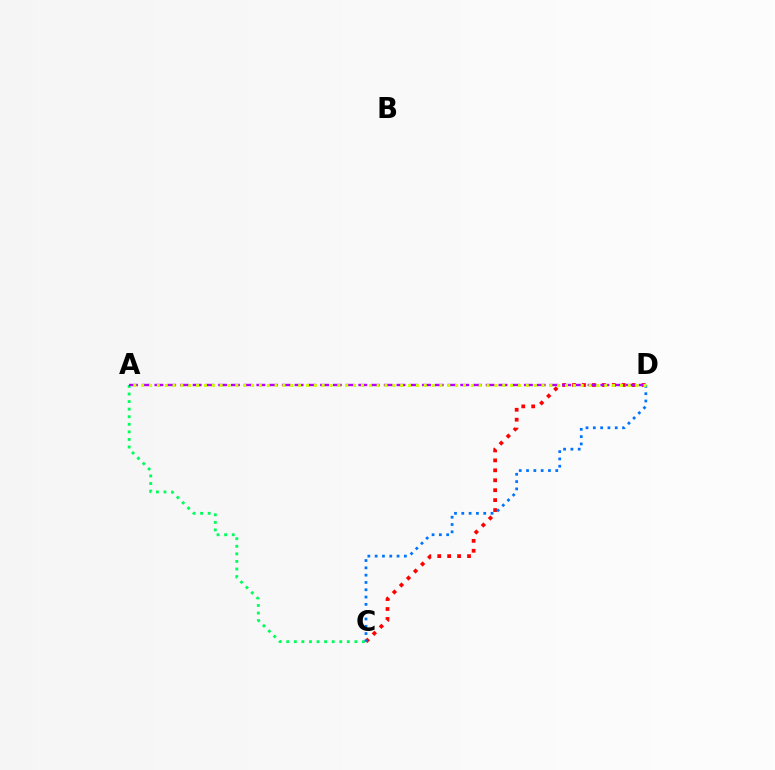{('A', 'C'): [{'color': '#00ff5c', 'line_style': 'dotted', 'thickness': 2.06}], ('C', 'D'): [{'color': '#ff0000', 'line_style': 'dotted', 'thickness': 2.7}, {'color': '#0074ff', 'line_style': 'dotted', 'thickness': 1.98}], ('A', 'D'): [{'color': '#b900ff', 'line_style': 'dashed', 'thickness': 1.73}, {'color': '#d1ff00', 'line_style': 'dotted', 'thickness': 2.13}]}